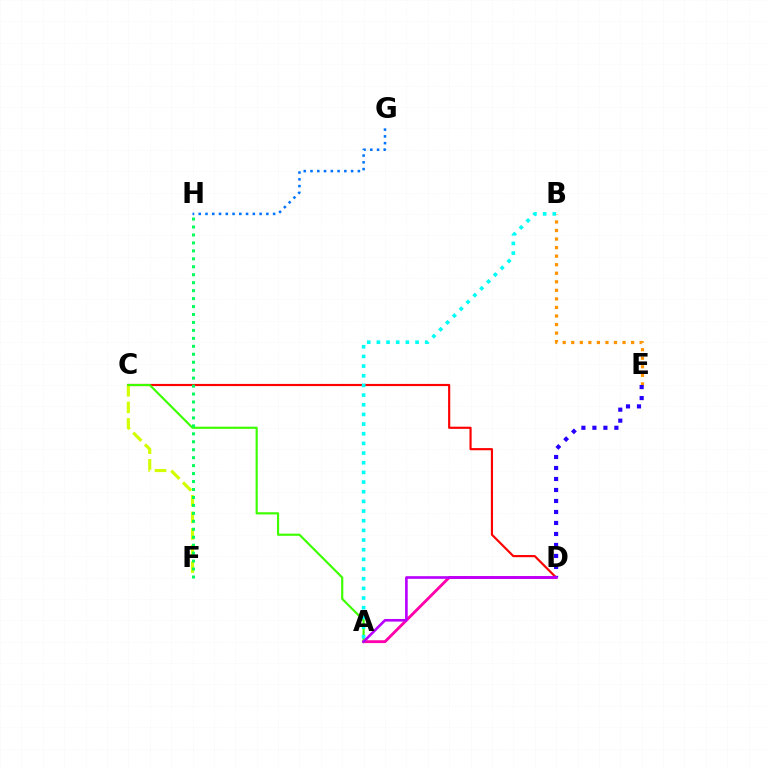{('C', 'D'): [{'color': '#ff0000', 'line_style': 'solid', 'thickness': 1.55}], ('A', 'D'): [{'color': '#ff00ac', 'line_style': 'solid', 'thickness': 2.05}, {'color': '#b900ff', 'line_style': 'solid', 'thickness': 1.9}], ('C', 'F'): [{'color': '#d1ff00', 'line_style': 'dashed', 'thickness': 2.25}], ('A', 'C'): [{'color': '#3dff00', 'line_style': 'solid', 'thickness': 1.56}], ('F', 'H'): [{'color': '#00ff5c', 'line_style': 'dotted', 'thickness': 2.16}], ('B', 'E'): [{'color': '#ff9400', 'line_style': 'dotted', 'thickness': 2.32}], ('A', 'B'): [{'color': '#00fff6', 'line_style': 'dotted', 'thickness': 2.63}], ('D', 'E'): [{'color': '#2500ff', 'line_style': 'dotted', 'thickness': 2.99}], ('G', 'H'): [{'color': '#0074ff', 'line_style': 'dotted', 'thickness': 1.84}]}